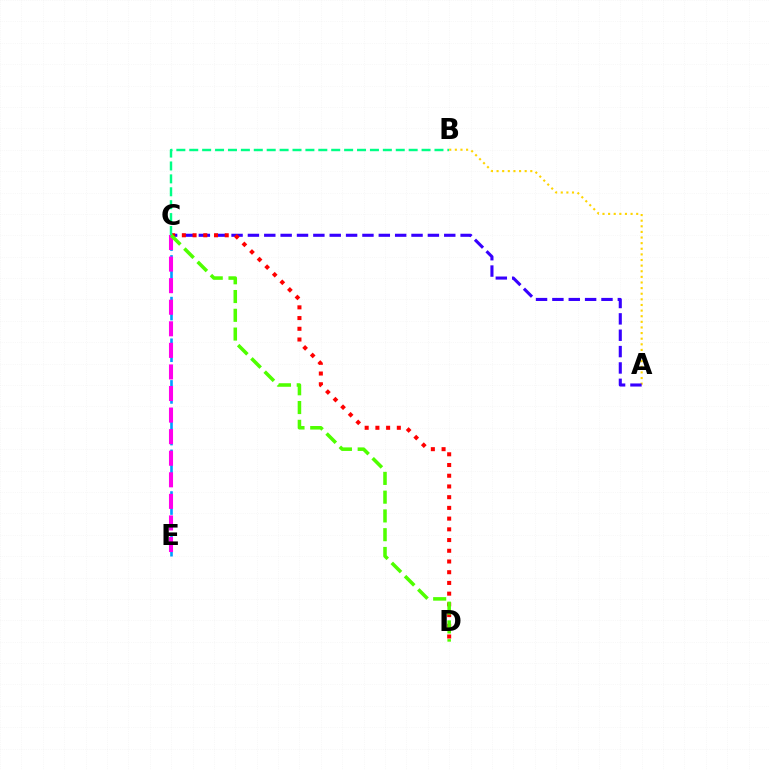{('A', 'B'): [{'color': '#ffd500', 'line_style': 'dotted', 'thickness': 1.53}], ('C', 'E'): [{'color': '#009eff', 'line_style': 'dashed', 'thickness': 1.89}, {'color': '#ff00ed', 'line_style': 'dashed', 'thickness': 2.93}], ('A', 'C'): [{'color': '#3700ff', 'line_style': 'dashed', 'thickness': 2.22}], ('C', 'D'): [{'color': '#ff0000', 'line_style': 'dotted', 'thickness': 2.91}, {'color': '#4fff00', 'line_style': 'dashed', 'thickness': 2.55}], ('B', 'C'): [{'color': '#00ff86', 'line_style': 'dashed', 'thickness': 1.75}]}